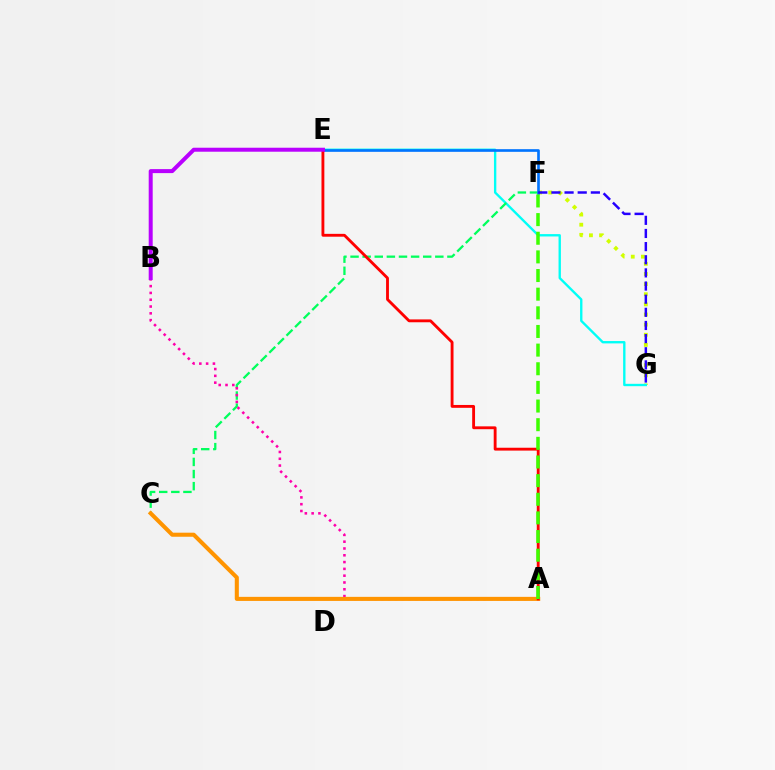{('F', 'G'): [{'color': '#d1ff00', 'line_style': 'dotted', 'thickness': 2.75}, {'color': '#2500ff', 'line_style': 'dashed', 'thickness': 1.79}], ('E', 'G'): [{'color': '#00fff6', 'line_style': 'solid', 'thickness': 1.7}], ('C', 'F'): [{'color': '#00ff5c', 'line_style': 'dashed', 'thickness': 1.65}], ('E', 'F'): [{'color': '#0074ff', 'line_style': 'solid', 'thickness': 1.91}], ('A', 'B'): [{'color': '#ff00ac', 'line_style': 'dotted', 'thickness': 1.85}], ('A', 'C'): [{'color': '#ff9400', 'line_style': 'solid', 'thickness': 2.93}], ('A', 'E'): [{'color': '#ff0000', 'line_style': 'solid', 'thickness': 2.05}], ('A', 'F'): [{'color': '#3dff00', 'line_style': 'dashed', 'thickness': 2.53}], ('B', 'E'): [{'color': '#b900ff', 'line_style': 'solid', 'thickness': 2.87}]}